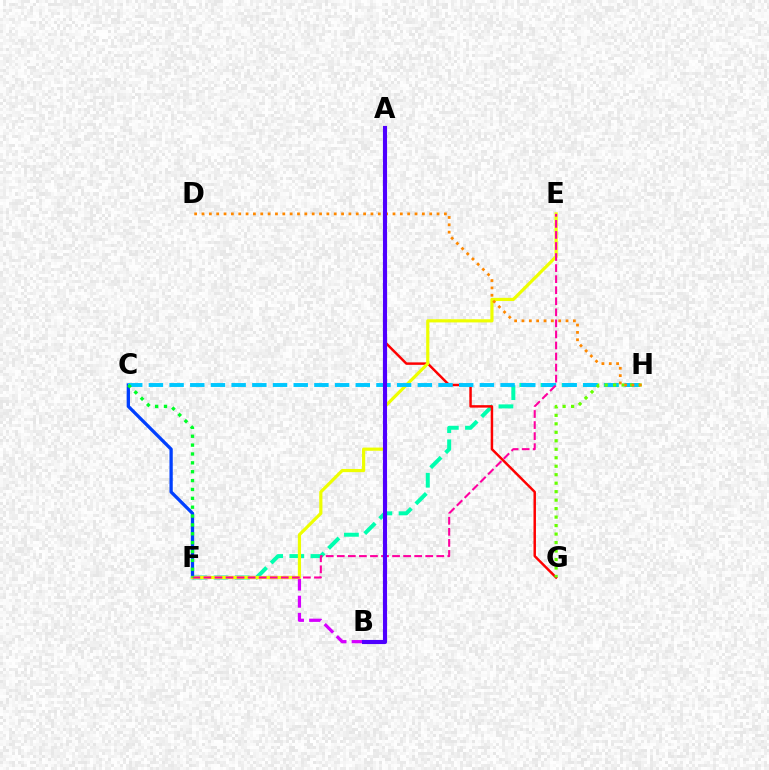{('F', 'H'): [{'color': '#00ffaf', 'line_style': 'dashed', 'thickness': 2.87}], ('B', 'F'): [{'color': '#d600ff', 'line_style': 'dashed', 'thickness': 2.33}], ('C', 'F'): [{'color': '#003fff', 'line_style': 'solid', 'thickness': 2.37}, {'color': '#00ff27', 'line_style': 'dotted', 'thickness': 2.41}], ('A', 'G'): [{'color': '#ff0000', 'line_style': 'solid', 'thickness': 1.78}], ('E', 'F'): [{'color': '#eeff00', 'line_style': 'solid', 'thickness': 2.29}, {'color': '#ff00a0', 'line_style': 'dashed', 'thickness': 1.5}], ('C', 'H'): [{'color': '#00c7ff', 'line_style': 'dashed', 'thickness': 2.81}], ('G', 'H'): [{'color': '#66ff00', 'line_style': 'dotted', 'thickness': 2.3}], ('D', 'H'): [{'color': '#ff8800', 'line_style': 'dotted', 'thickness': 2.0}], ('A', 'B'): [{'color': '#4f00ff', 'line_style': 'solid', 'thickness': 2.97}]}